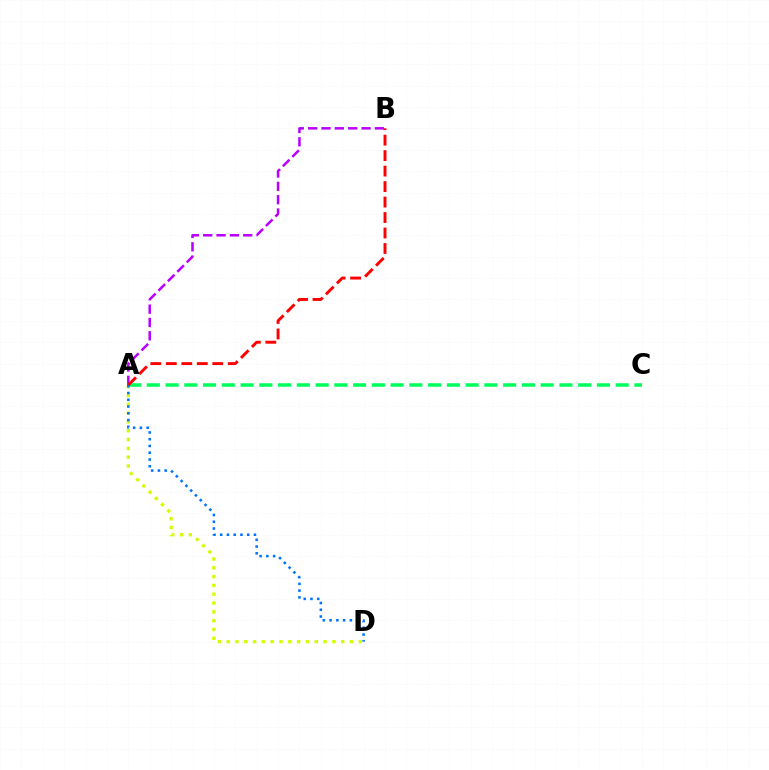{('A', 'D'): [{'color': '#d1ff00', 'line_style': 'dotted', 'thickness': 2.39}, {'color': '#0074ff', 'line_style': 'dotted', 'thickness': 1.84}], ('A', 'C'): [{'color': '#00ff5c', 'line_style': 'dashed', 'thickness': 2.55}], ('A', 'B'): [{'color': '#b900ff', 'line_style': 'dashed', 'thickness': 1.81}, {'color': '#ff0000', 'line_style': 'dashed', 'thickness': 2.1}]}